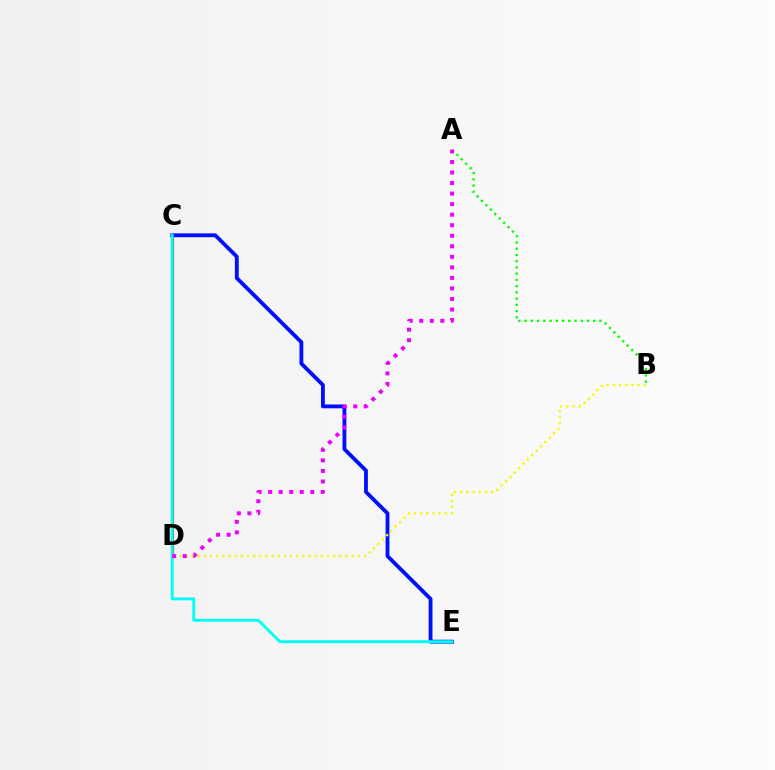{('A', 'B'): [{'color': '#08ff00', 'line_style': 'dotted', 'thickness': 1.69}], ('C', 'D'): [{'color': '#ff0000', 'line_style': 'solid', 'thickness': 2.27}], ('C', 'E'): [{'color': '#0010ff', 'line_style': 'solid', 'thickness': 2.76}, {'color': '#00fff6', 'line_style': 'solid', 'thickness': 2.08}], ('B', 'D'): [{'color': '#fcf500', 'line_style': 'dotted', 'thickness': 1.67}], ('A', 'D'): [{'color': '#ee00ff', 'line_style': 'dotted', 'thickness': 2.86}]}